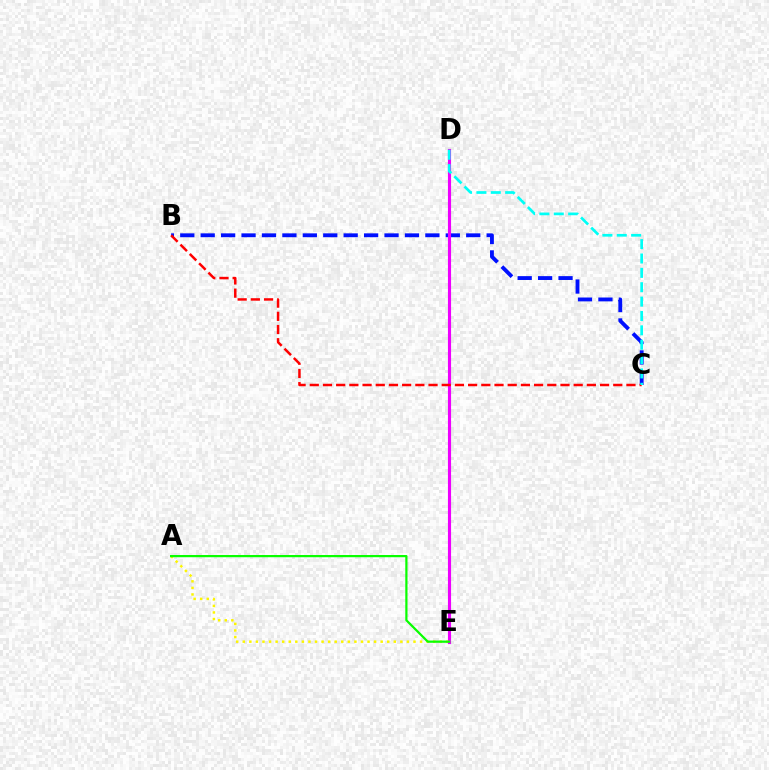{('A', 'E'): [{'color': '#fcf500', 'line_style': 'dotted', 'thickness': 1.78}, {'color': '#08ff00', 'line_style': 'solid', 'thickness': 1.6}], ('B', 'C'): [{'color': '#0010ff', 'line_style': 'dashed', 'thickness': 2.77}, {'color': '#ff0000', 'line_style': 'dashed', 'thickness': 1.79}], ('D', 'E'): [{'color': '#ee00ff', 'line_style': 'solid', 'thickness': 2.25}], ('C', 'D'): [{'color': '#00fff6', 'line_style': 'dashed', 'thickness': 1.95}]}